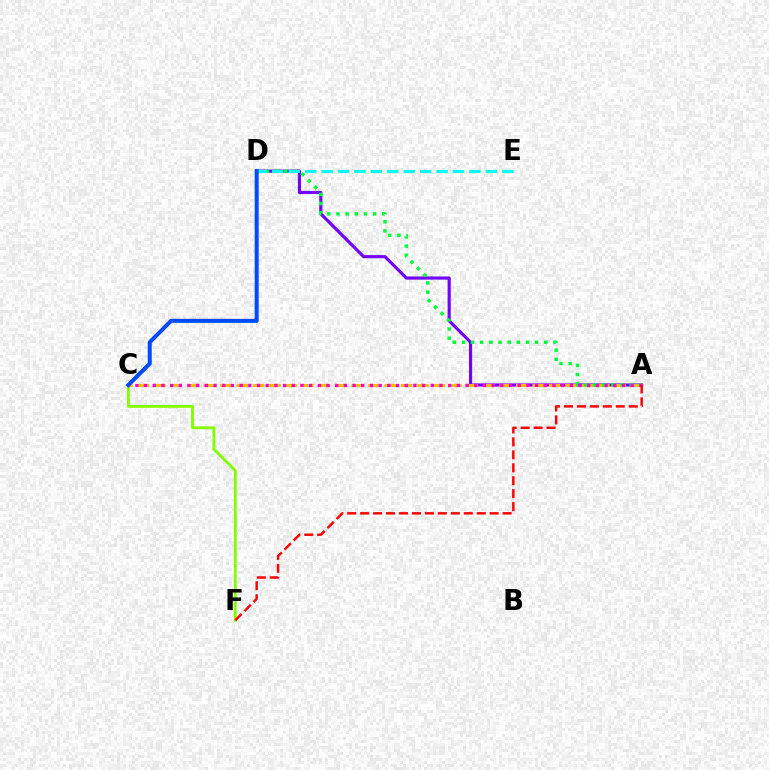{('C', 'F'): [{'color': '#84ff00', 'line_style': 'solid', 'thickness': 2.07}], ('A', 'D'): [{'color': '#7200ff', 'line_style': 'solid', 'thickness': 2.26}, {'color': '#00ff39', 'line_style': 'dotted', 'thickness': 2.49}], ('A', 'C'): [{'color': '#ffbd00', 'line_style': 'dashed', 'thickness': 2.23}, {'color': '#ff00cf', 'line_style': 'dotted', 'thickness': 2.36}], ('D', 'E'): [{'color': '#00fff6', 'line_style': 'dashed', 'thickness': 2.23}], ('C', 'D'): [{'color': '#004bff', 'line_style': 'solid', 'thickness': 2.91}], ('A', 'F'): [{'color': '#ff0000', 'line_style': 'dashed', 'thickness': 1.76}]}